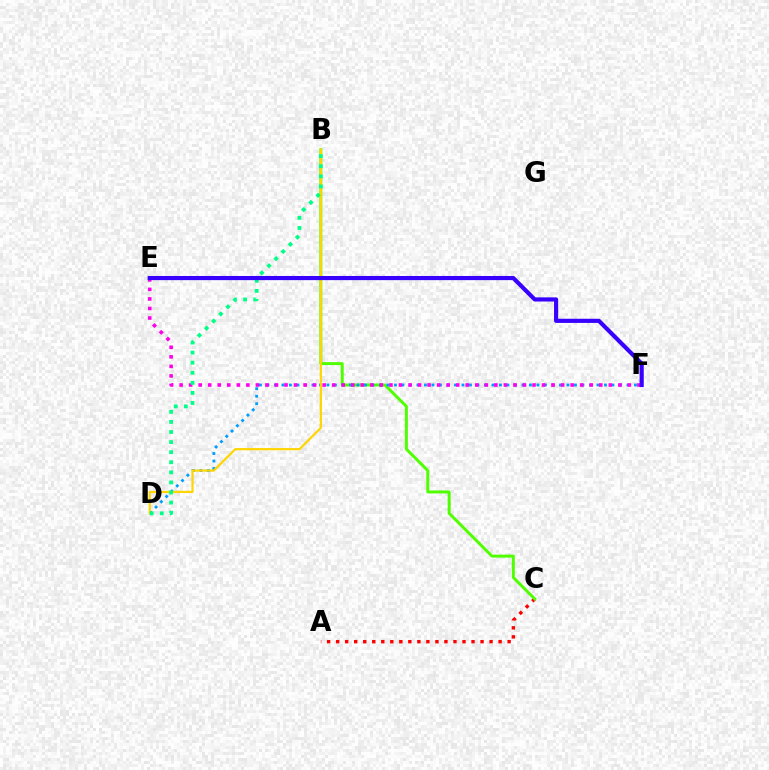{('A', 'C'): [{'color': '#ff0000', 'line_style': 'dotted', 'thickness': 2.45}], ('B', 'C'): [{'color': '#4fff00', 'line_style': 'solid', 'thickness': 2.13}], ('D', 'F'): [{'color': '#009eff', 'line_style': 'dotted', 'thickness': 2.04}], ('B', 'D'): [{'color': '#ffd500', 'line_style': 'solid', 'thickness': 1.58}, {'color': '#00ff86', 'line_style': 'dotted', 'thickness': 2.74}], ('E', 'F'): [{'color': '#ff00ed', 'line_style': 'dotted', 'thickness': 2.59}, {'color': '#3700ff', 'line_style': 'solid', 'thickness': 2.99}]}